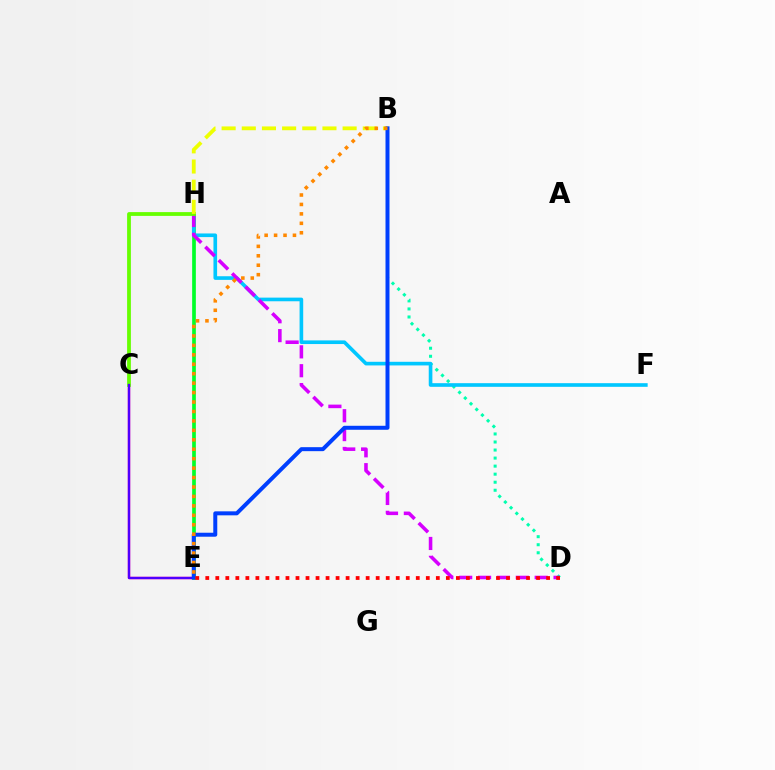{('E', 'H'): [{'color': '#00ff27', 'line_style': 'solid', 'thickness': 2.65}], ('B', 'D'): [{'color': '#00ffaf', 'line_style': 'dotted', 'thickness': 2.19}], ('F', 'H'): [{'color': '#00c7ff', 'line_style': 'solid', 'thickness': 2.62}], ('C', 'E'): [{'color': '#ff00a0', 'line_style': 'solid', 'thickness': 1.75}, {'color': '#4f00ff', 'line_style': 'solid', 'thickness': 1.66}], ('D', 'H'): [{'color': '#d600ff', 'line_style': 'dashed', 'thickness': 2.56}], ('C', 'H'): [{'color': '#66ff00', 'line_style': 'solid', 'thickness': 2.72}], ('B', 'H'): [{'color': '#eeff00', 'line_style': 'dashed', 'thickness': 2.74}], ('B', 'E'): [{'color': '#003fff', 'line_style': 'solid', 'thickness': 2.87}, {'color': '#ff8800', 'line_style': 'dotted', 'thickness': 2.56}], ('D', 'E'): [{'color': '#ff0000', 'line_style': 'dotted', 'thickness': 2.72}]}